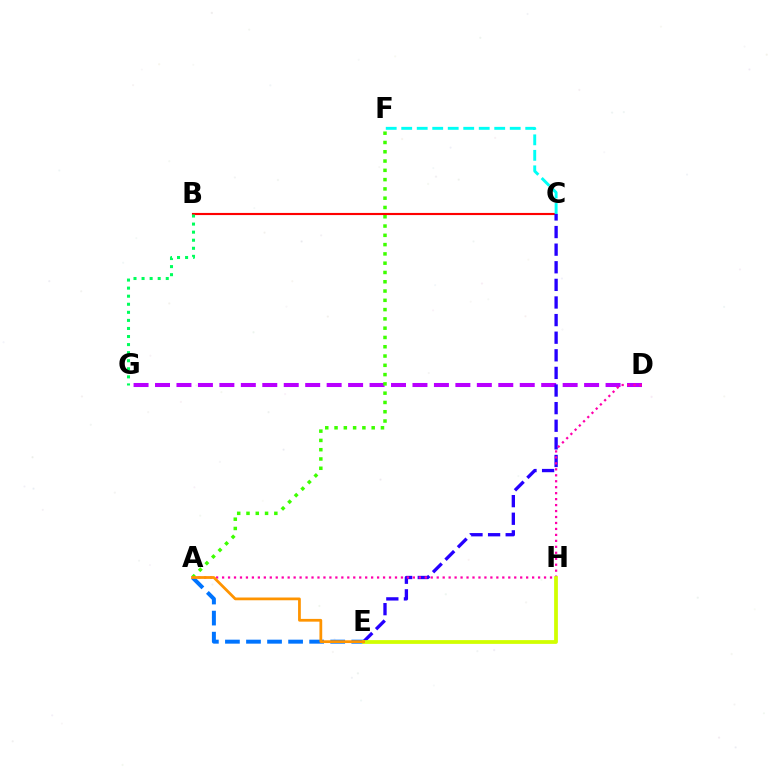{('B', 'C'): [{'color': '#ff0000', 'line_style': 'solid', 'thickness': 1.54}], ('D', 'G'): [{'color': '#b900ff', 'line_style': 'dashed', 'thickness': 2.91}], ('C', 'E'): [{'color': '#2500ff', 'line_style': 'dashed', 'thickness': 2.39}], ('A', 'E'): [{'color': '#0074ff', 'line_style': 'dashed', 'thickness': 2.86}, {'color': '#ff9400', 'line_style': 'solid', 'thickness': 1.99}], ('A', 'F'): [{'color': '#3dff00', 'line_style': 'dotted', 'thickness': 2.52}], ('A', 'D'): [{'color': '#ff00ac', 'line_style': 'dotted', 'thickness': 1.62}], ('C', 'F'): [{'color': '#00fff6', 'line_style': 'dashed', 'thickness': 2.11}], ('E', 'H'): [{'color': '#d1ff00', 'line_style': 'solid', 'thickness': 2.71}], ('B', 'G'): [{'color': '#00ff5c', 'line_style': 'dotted', 'thickness': 2.19}]}